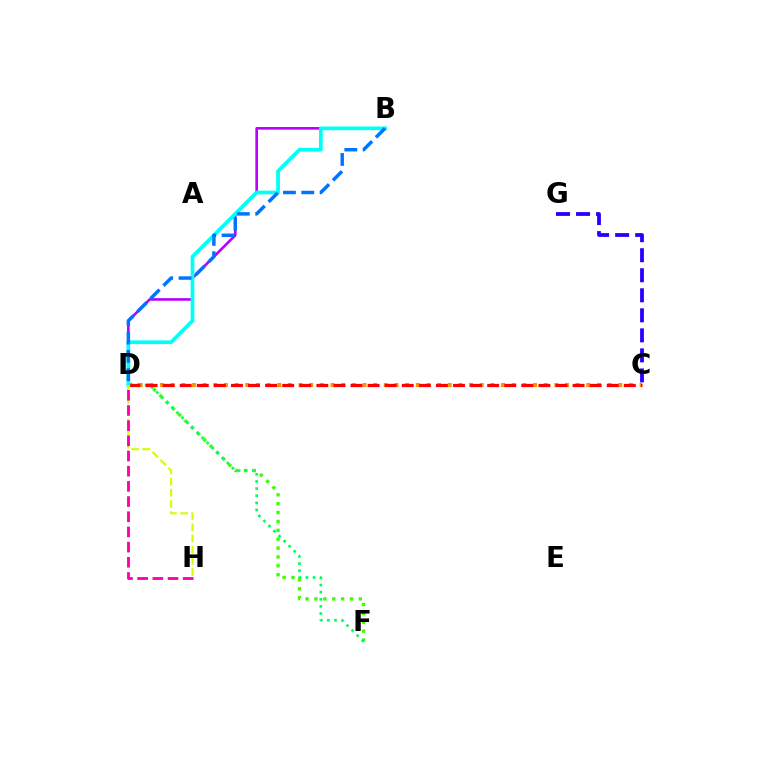{('D', 'F'): [{'color': '#3dff00', 'line_style': 'dotted', 'thickness': 2.41}, {'color': '#00ff5c', 'line_style': 'dotted', 'thickness': 1.94}], ('C', 'D'): [{'color': '#ff9400', 'line_style': 'dotted', 'thickness': 2.9}, {'color': '#ff0000', 'line_style': 'dashed', 'thickness': 2.32}], ('C', 'G'): [{'color': '#2500ff', 'line_style': 'dashed', 'thickness': 2.72}], ('B', 'D'): [{'color': '#b900ff', 'line_style': 'solid', 'thickness': 1.89}, {'color': '#00fff6', 'line_style': 'solid', 'thickness': 2.68}, {'color': '#0074ff', 'line_style': 'dashed', 'thickness': 2.49}], ('D', 'H'): [{'color': '#d1ff00', 'line_style': 'dashed', 'thickness': 1.52}, {'color': '#ff00ac', 'line_style': 'dashed', 'thickness': 2.06}]}